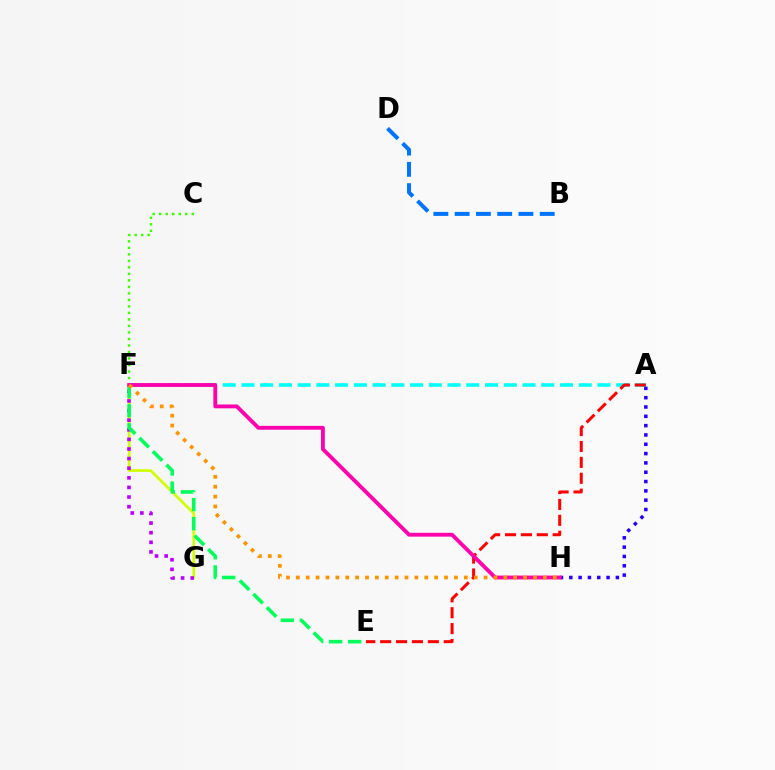{('C', 'F'): [{'color': '#3dff00', 'line_style': 'dotted', 'thickness': 1.77}], ('F', 'G'): [{'color': '#d1ff00', 'line_style': 'solid', 'thickness': 1.94}, {'color': '#b900ff', 'line_style': 'dotted', 'thickness': 2.61}], ('B', 'D'): [{'color': '#0074ff', 'line_style': 'dashed', 'thickness': 2.89}], ('A', 'F'): [{'color': '#00fff6', 'line_style': 'dashed', 'thickness': 2.55}], ('A', 'E'): [{'color': '#ff0000', 'line_style': 'dashed', 'thickness': 2.16}], ('A', 'H'): [{'color': '#2500ff', 'line_style': 'dotted', 'thickness': 2.53}], ('E', 'F'): [{'color': '#00ff5c', 'line_style': 'dashed', 'thickness': 2.59}], ('F', 'H'): [{'color': '#ff00ac', 'line_style': 'solid', 'thickness': 2.76}, {'color': '#ff9400', 'line_style': 'dotted', 'thickness': 2.68}]}